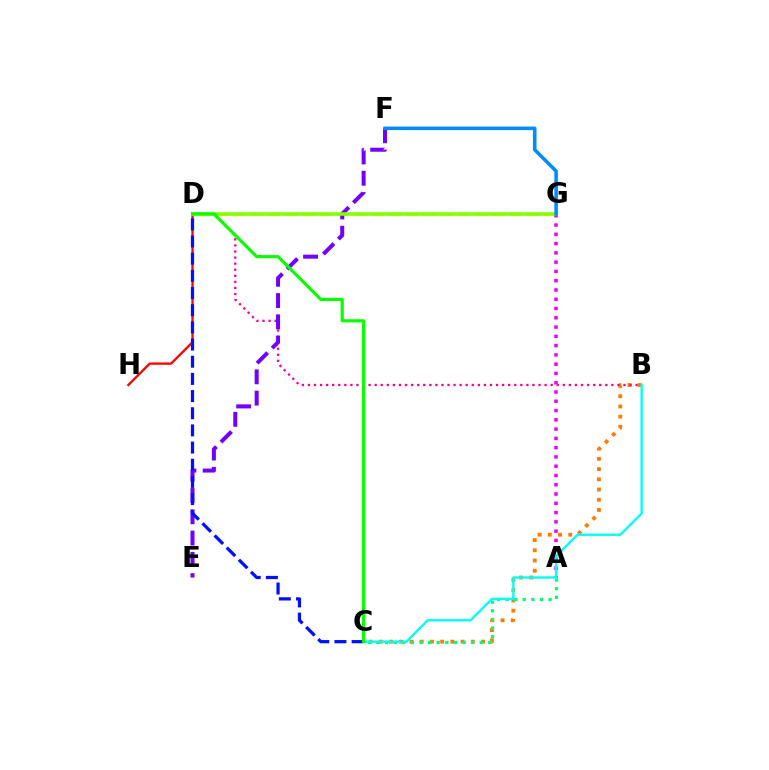{('D', 'H'): [{'color': '#ff0000', 'line_style': 'solid', 'thickness': 1.66}], ('B', 'C'): [{'color': '#ff7c00', 'line_style': 'dotted', 'thickness': 2.78}, {'color': '#00fff6', 'line_style': 'solid', 'thickness': 1.7}], ('D', 'G'): [{'color': '#fcf500', 'line_style': 'dashed', 'thickness': 2.35}, {'color': '#84ff00', 'line_style': 'solid', 'thickness': 2.55}], ('B', 'D'): [{'color': '#ff0094', 'line_style': 'dotted', 'thickness': 1.65}], ('A', 'C'): [{'color': '#00ff74', 'line_style': 'dotted', 'thickness': 2.34}], ('A', 'G'): [{'color': '#ee00ff', 'line_style': 'dotted', 'thickness': 2.52}], ('E', 'F'): [{'color': '#7200ff', 'line_style': 'dashed', 'thickness': 2.89}], ('F', 'G'): [{'color': '#008cff', 'line_style': 'solid', 'thickness': 2.56}], ('C', 'D'): [{'color': '#0010ff', 'line_style': 'dashed', 'thickness': 2.33}, {'color': '#08ff00', 'line_style': 'solid', 'thickness': 2.28}]}